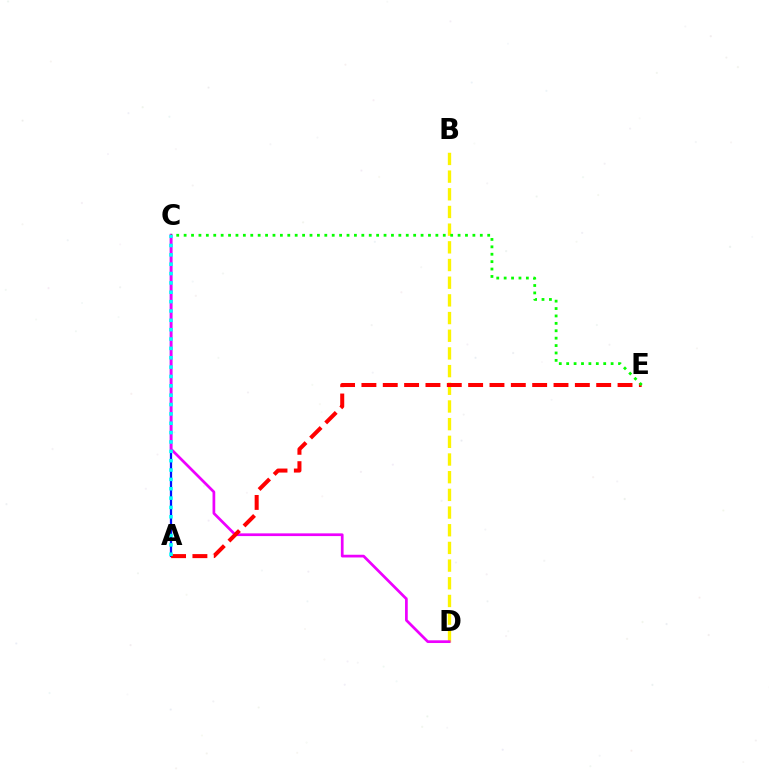{('A', 'C'): [{'color': '#0010ff', 'line_style': 'solid', 'thickness': 1.63}, {'color': '#00fff6', 'line_style': 'dotted', 'thickness': 2.54}], ('B', 'D'): [{'color': '#fcf500', 'line_style': 'dashed', 'thickness': 2.4}], ('C', 'D'): [{'color': '#ee00ff', 'line_style': 'solid', 'thickness': 1.96}], ('A', 'E'): [{'color': '#ff0000', 'line_style': 'dashed', 'thickness': 2.9}], ('C', 'E'): [{'color': '#08ff00', 'line_style': 'dotted', 'thickness': 2.01}]}